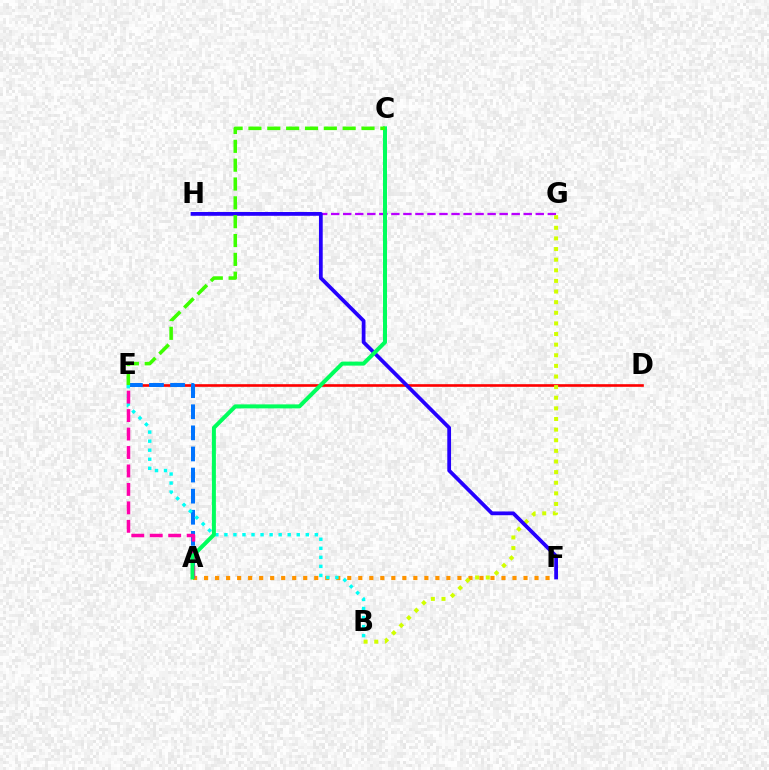{('A', 'F'): [{'color': '#ff9400', 'line_style': 'dotted', 'thickness': 2.99}], ('G', 'H'): [{'color': '#b900ff', 'line_style': 'dashed', 'thickness': 1.63}], ('D', 'E'): [{'color': '#ff0000', 'line_style': 'solid', 'thickness': 1.9}], ('B', 'G'): [{'color': '#d1ff00', 'line_style': 'dotted', 'thickness': 2.89}], ('A', 'E'): [{'color': '#0074ff', 'line_style': 'dashed', 'thickness': 2.87}, {'color': '#ff00ac', 'line_style': 'dashed', 'thickness': 2.51}], ('B', 'E'): [{'color': '#00fff6', 'line_style': 'dotted', 'thickness': 2.46}], ('F', 'H'): [{'color': '#2500ff', 'line_style': 'solid', 'thickness': 2.71}], ('A', 'C'): [{'color': '#00ff5c', 'line_style': 'solid', 'thickness': 2.89}], ('C', 'E'): [{'color': '#3dff00', 'line_style': 'dashed', 'thickness': 2.56}]}